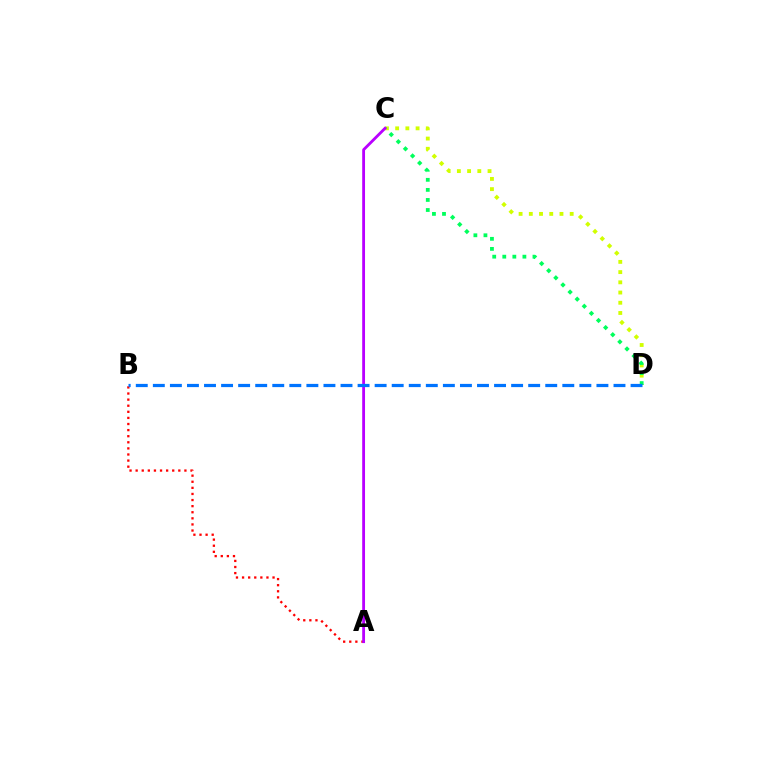{('C', 'D'): [{'color': '#d1ff00', 'line_style': 'dotted', 'thickness': 2.78}, {'color': '#00ff5c', 'line_style': 'dotted', 'thickness': 2.73}], ('A', 'B'): [{'color': '#ff0000', 'line_style': 'dotted', 'thickness': 1.66}], ('A', 'C'): [{'color': '#b900ff', 'line_style': 'solid', 'thickness': 2.03}], ('B', 'D'): [{'color': '#0074ff', 'line_style': 'dashed', 'thickness': 2.32}]}